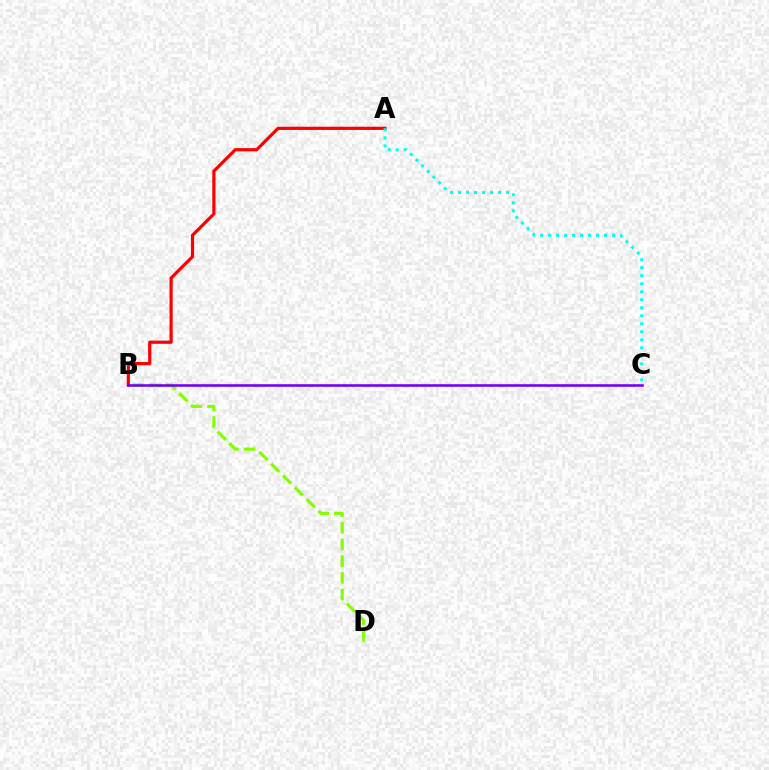{('B', 'D'): [{'color': '#84ff00', 'line_style': 'dashed', 'thickness': 2.27}], ('A', 'B'): [{'color': '#ff0000', 'line_style': 'solid', 'thickness': 2.3}], ('B', 'C'): [{'color': '#7200ff', 'line_style': 'solid', 'thickness': 1.86}], ('A', 'C'): [{'color': '#00fff6', 'line_style': 'dotted', 'thickness': 2.18}]}